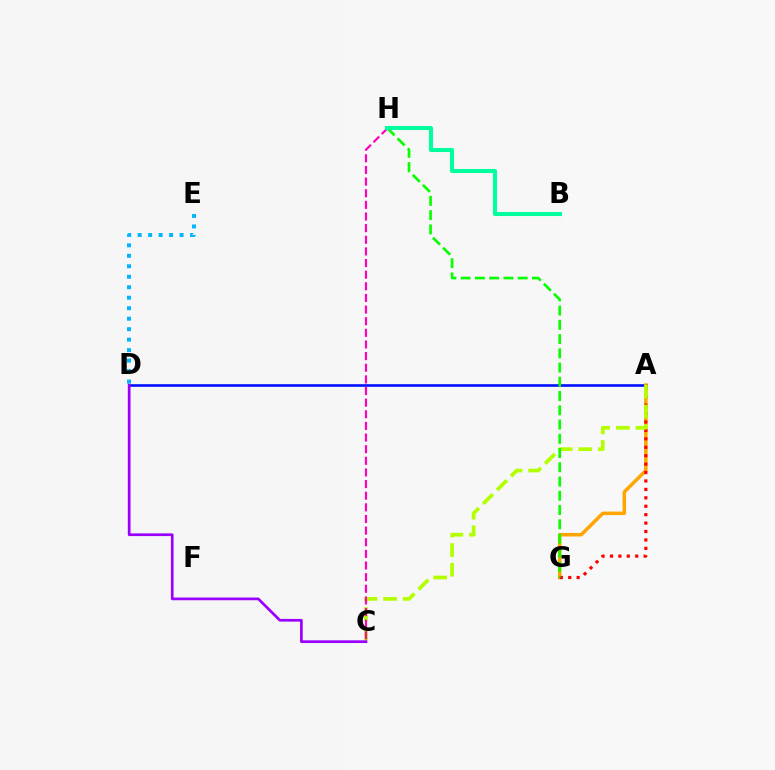{('A', 'D'): [{'color': '#0010ff', 'line_style': 'solid', 'thickness': 1.88}], ('A', 'G'): [{'color': '#ffa500', 'line_style': 'solid', 'thickness': 2.52}, {'color': '#ff0000', 'line_style': 'dotted', 'thickness': 2.29}], ('A', 'C'): [{'color': '#b3ff00', 'line_style': 'dashed', 'thickness': 2.67}], ('C', 'D'): [{'color': '#9b00ff', 'line_style': 'solid', 'thickness': 1.95}], ('G', 'H'): [{'color': '#08ff00', 'line_style': 'dashed', 'thickness': 1.94}], ('C', 'H'): [{'color': '#ff00bd', 'line_style': 'dashed', 'thickness': 1.58}], ('B', 'H'): [{'color': '#00ff9d', 'line_style': 'solid', 'thickness': 2.93}], ('D', 'E'): [{'color': '#00b5ff', 'line_style': 'dotted', 'thickness': 2.85}]}